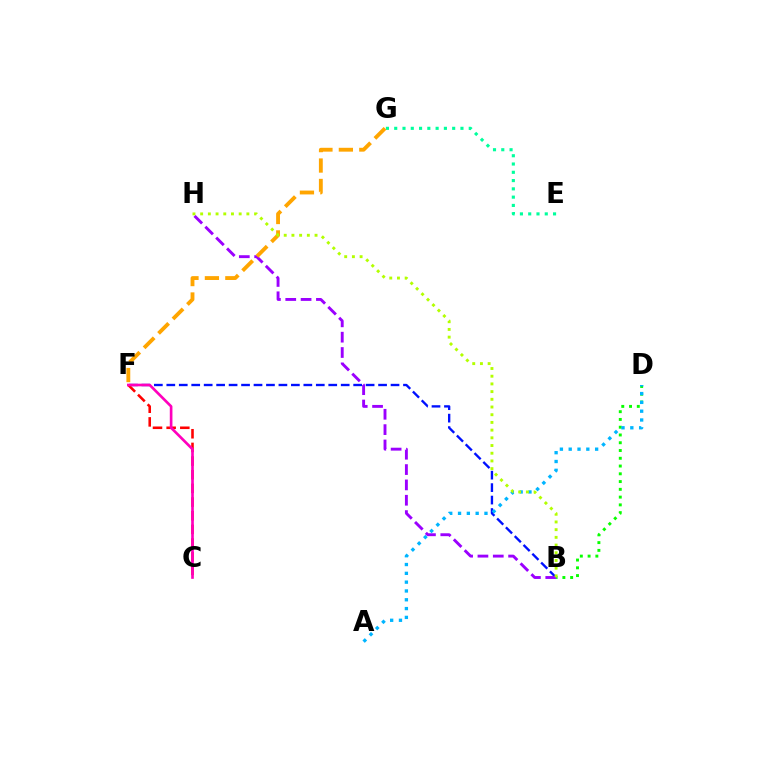{('B', 'F'): [{'color': '#0010ff', 'line_style': 'dashed', 'thickness': 1.69}], ('B', 'D'): [{'color': '#08ff00', 'line_style': 'dotted', 'thickness': 2.11}], ('C', 'F'): [{'color': '#ff0000', 'line_style': 'dashed', 'thickness': 1.86}, {'color': '#ff00bd', 'line_style': 'solid', 'thickness': 1.91}], ('A', 'D'): [{'color': '#00b5ff', 'line_style': 'dotted', 'thickness': 2.39}], ('E', 'G'): [{'color': '#00ff9d', 'line_style': 'dotted', 'thickness': 2.25}], ('B', 'H'): [{'color': '#9b00ff', 'line_style': 'dashed', 'thickness': 2.08}, {'color': '#b3ff00', 'line_style': 'dotted', 'thickness': 2.09}], ('F', 'G'): [{'color': '#ffa500', 'line_style': 'dashed', 'thickness': 2.78}]}